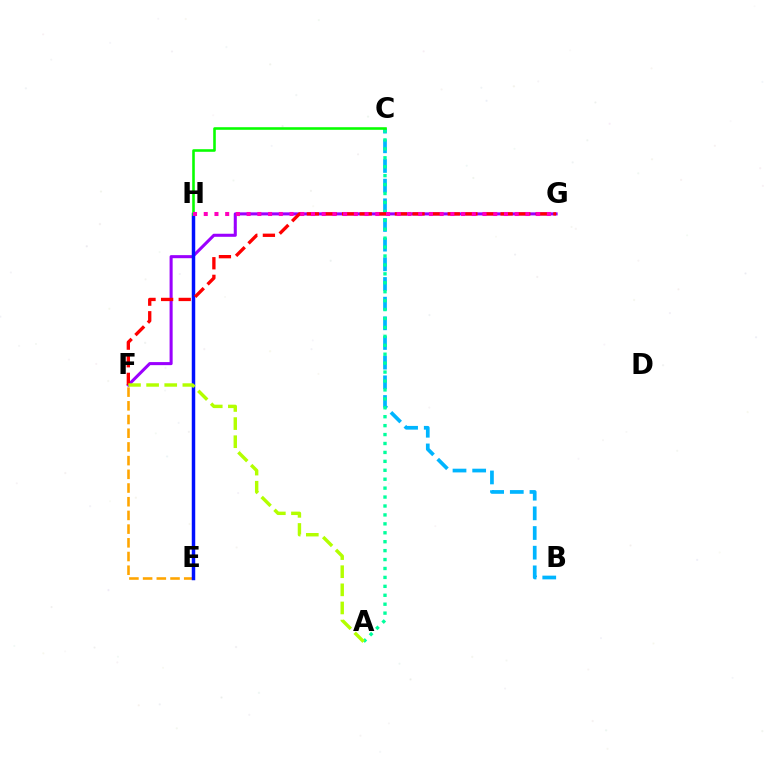{('B', 'C'): [{'color': '#00b5ff', 'line_style': 'dashed', 'thickness': 2.67}], ('E', 'F'): [{'color': '#ffa500', 'line_style': 'dashed', 'thickness': 1.86}], ('A', 'C'): [{'color': '#00ff9d', 'line_style': 'dotted', 'thickness': 2.43}], ('F', 'G'): [{'color': '#9b00ff', 'line_style': 'solid', 'thickness': 2.2}, {'color': '#ff0000', 'line_style': 'dashed', 'thickness': 2.39}], ('E', 'H'): [{'color': '#0010ff', 'line_style': 'solid', 'thickness': 2.5}], ('C', 'H'): [{'color': '#08ff00', 'line_style': 'solid', 'thickness': 1.86}], ('G', 'H'): [{'color': '#ff00bd', 'line_style': 'dotted', 'thickness': 2.91}], ('A', 'F'): [{'color': '#b3ff00', 'line_style': 'dashed', 'thickness': 2.46}]}